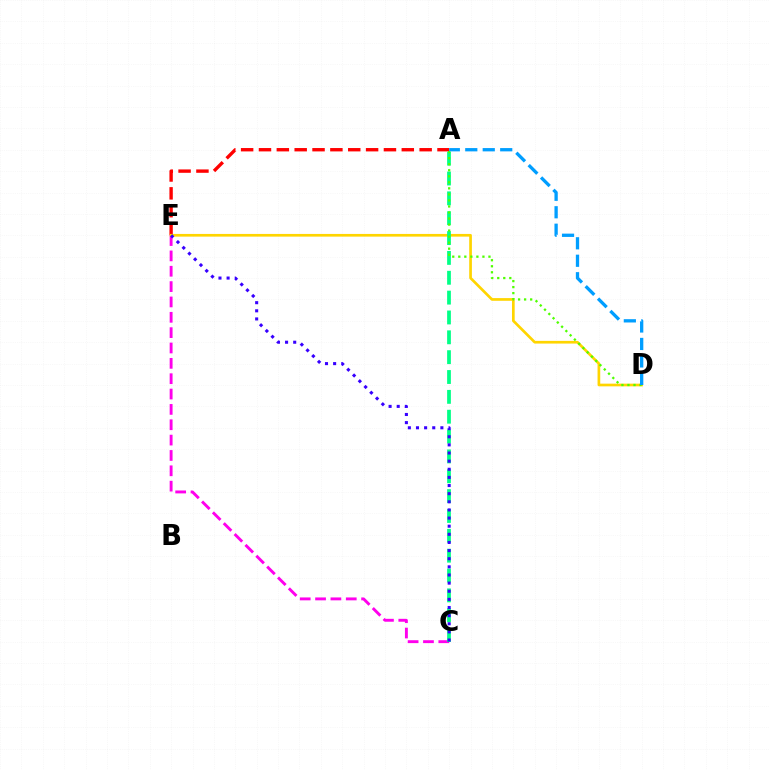{('A', 'E'): [{'color': '#ff0000', 'line_style': 'dashed', 'thickness': 2.43}], ('C', 'E'): [{'color': '#ff00ed', 'line_style': 'dashed', 'thickness': 2.09}, {'color': '#3700ff', 'line_style': 'dotted', 'thickness': 2.21}], ('D', 'E'): [{'color': '#ffd500', 'line_style': 'solid', 'thickness': 1.94}], ('A', 'C'): [{'color': '#00ff86', 'line_style': 'dashed', 'thickness': 2.7}], ('A', 'D'): [{'color': '#4fff00', 'line_style': 'dotted', 'thickness': 1.64}, {'color': '#009eff', 'line_style': 'dashed', 'thickness': 2.37}]}